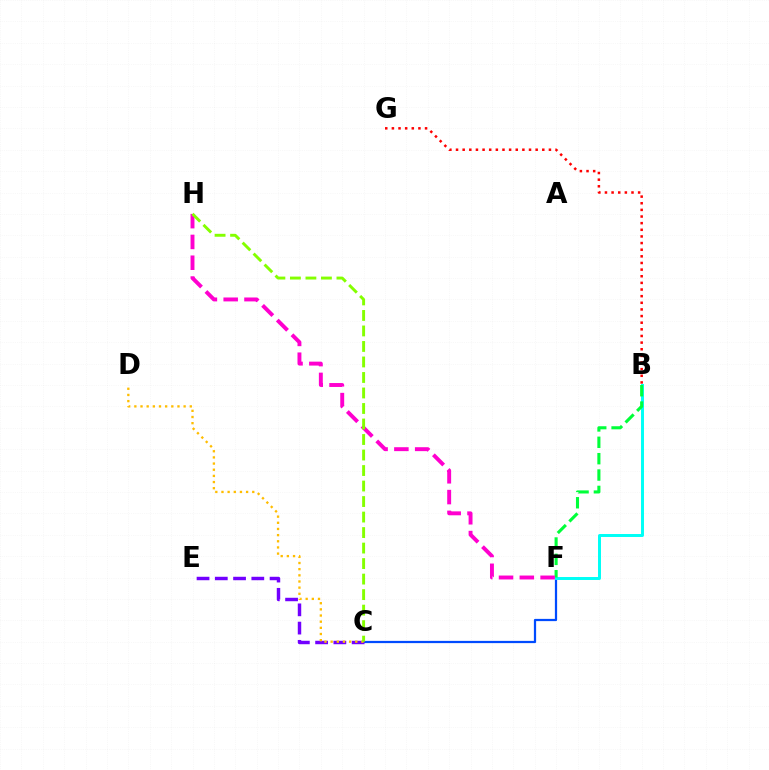{('B', 'G'): [{'color': '#ff0000', 'line_style': 'dotted', 'thickness': 1.8}], ('C', 'F'): [{'color': '#004bff', 'line_style': 'solid', 'thickness': 1.61}], ('C', 'E'): [{'color': '#7200ff', 'line_style': 'dashed', 'thickness': 2.48}], ('B', 'F'): [{'color': '#00fff6', 'line_style': 'solid', 'thickness': 2.14}, {'color': '#00ff39', 'line_style': 'dashed', 'thickness': 2.22}], ('F', 'H'): [{'color': '#ff00cf', 'line_style': 'dashed', 'thickness': 2.82}], ('C', 'D'): [{'color': '#ffbd00', 'line_style': 'dotted', 'thickness': 1.67}], ('C', 'H'): [{'color': '#84ff00', 'line_style': 'dashed', 'thickness': 2.11}]}